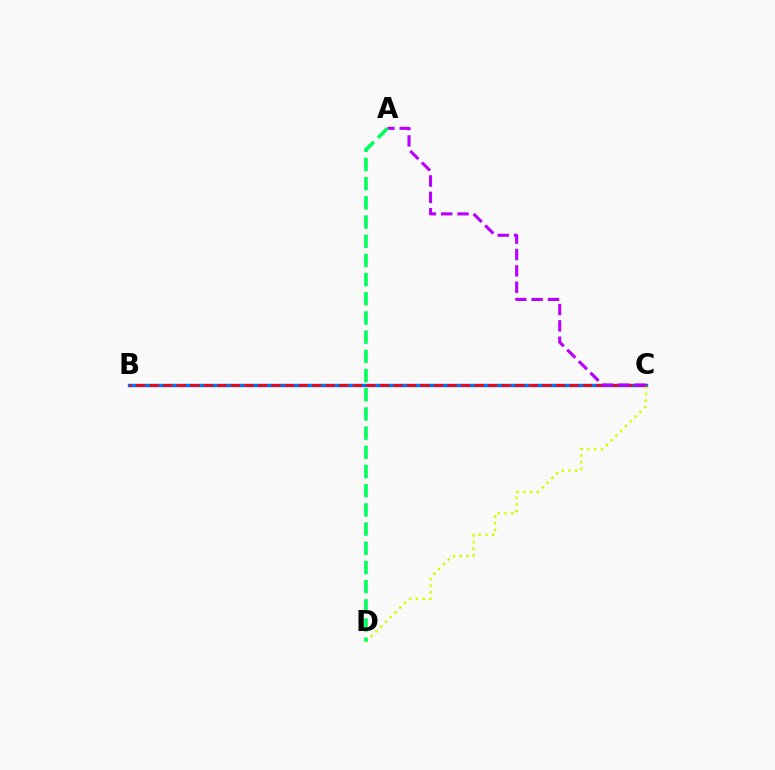{('B', 'C'): [{'color': '#0074ff', 'line_style': 'solid', 'thickness': 2.47}, {'color': '#ff0000', 'line_style': 'dashed', 'thickness': 1.84}], ('C', 'D'): [{'color': '#d1ff00', 'line_style': 'dotted', 'thickness': 1.83}], ('A', 'C'): [{'color': '#b900ff', 'line_style': 'dashed', 'thickness': 2.22}], ('A', 'D'): [{'color': '#00ff5c', 'line_style': 'dashed', 'thickness': 2.61}]}